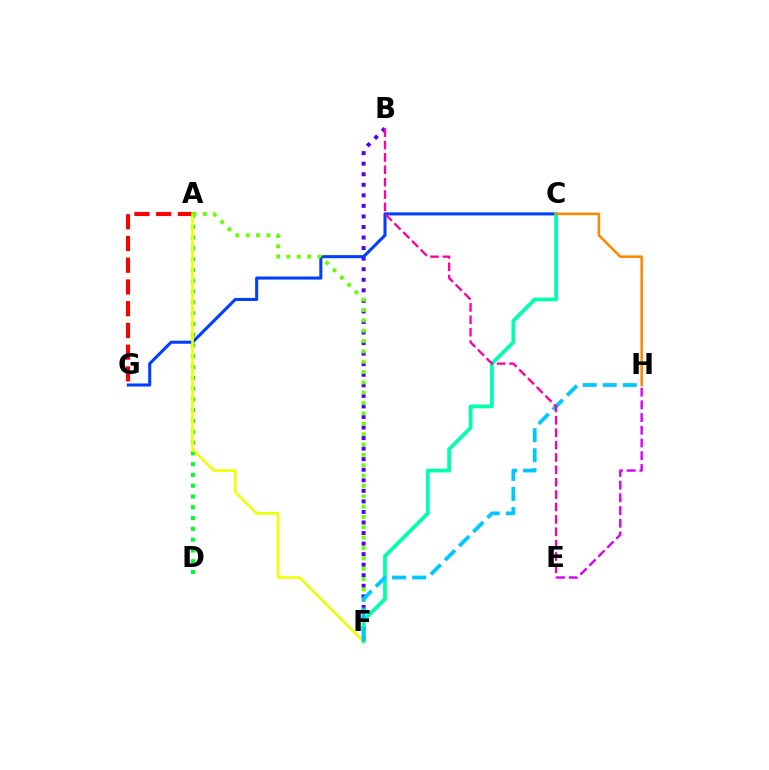{('B', 'F'): [{'color': '#4f00ff', 'line_style': 'dotted', 'thickness': 2.87}], ('A', 'D'): [{'color': '#00ff27', 'line_style': 'dotted', 'thickness': 2.93}], ('A', 'G'): [{'color': '#ff0000', 'line_style': 'dashed', 'thickness': 2.95}], ('C', 'G'): [{'color': '#003fff', 'line_style': 'solid', 'thickness': 2.2}], ('C', 'F'): [{'color': '#00ffaf', 'line_style': 'solid', 'thickness': 2.72}], ('A', 'F'): [{'color': '#eeff00', 'line_style': 'solid', 'thickness': 1.87}, {'color': '#66ff00', 'line_style': 'dotted', 'thickness': 2.81}], ('E', 'H'): [{'color': '#d600ff', 'line_style': 'dashed', 'thickness': 1.73}], ('C', 'H'): [{'color': '#ff8800', 'line_style': 'solid', 'thickness': 1.86}], ('F', 'H'): [{'color': '#00c7ff', 'line_style': 'dashed', 'thickness': 2.72}], ('B', 'E'): [{'color': '#ff00a0', 'line_style': 'dashed', 'thickness': 1.68}]}